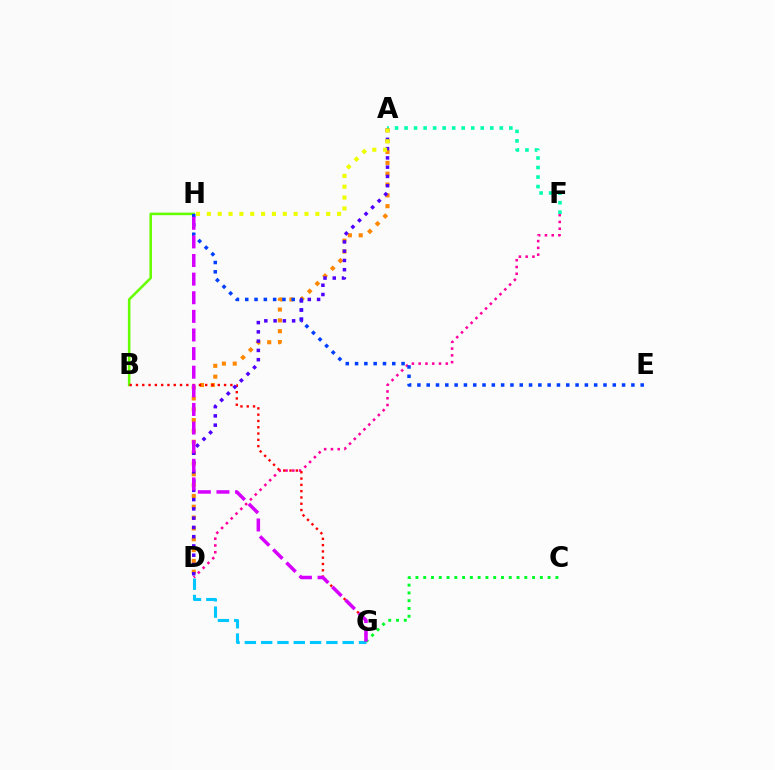{('D', 'F'): [{'color': '#ff00a0', 'line_style': 'dotted', 'thickness': 1.84}], ('B', 'H'): [{'color': '#66ff00', 'line_style': 'solid', 'thickness': 1.85}], ('A', 'D'): [{'color': '#ff8800', 'line_style': 'dotted', 'thickness': 2.94}, {'color': '#4f00ff', 'line_style': 'dotted', 'thickness': 2.52}], ('A', 'F'): [{'color': '#00ffaf', 'line_style': 'dotted', 'thickness': 2.59}], ('B', 'G'): [{'color': '#ff0000', 'line_style': 'dotted', 'thickness': 1.71}], ('E', 'H'): [{'color': '#003fff', 'line_style': 'dotted', 'thickness': 2.53}], ('D', 'G'): [{'color': '#00c7ff', 'line_style': 'dashed', 'thickness': 2.22}], ('C', 'G'): [{'color': '#00ff27', 'line_style': 'dotted', 'thickness': 2.11}], ('G', 'H'): [{'color': '#d600ff', 'line_style': 'dashed', 'thickness': 2.53}], ('A', 'H'): [{'color': '#eeff00', 'line_style': 'dotted', 'thickness': 2.95}]}